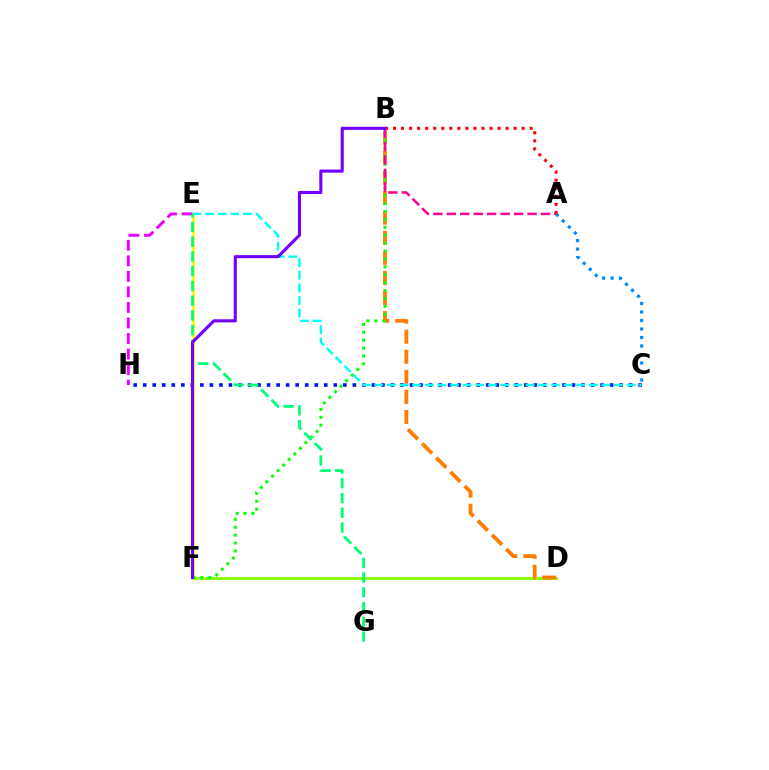{('C', 'H'): [{'color': '#0010ff', 'line_style': 'dotted', 'thickness': 2.59}], ('D', 'F'): [{'color': '#84ff00', 'line_style': 'solid', 'thickness': 2.03}], ('B', 'D'): [{'color': '#ff7c00', 'line_style': 'dashed', 'thickness': 2.72}], ('E', 'F'): [{'color': '#fcf500', 'line_style': 'solid', 'thickness': 1.91}], ('A', 'C'): [{'color': '#008cff', 'line_style': 'dotted', 'thickness': 2.31}], ('B', 'F'): [{'color': '#08ff00', 'line_style': 'dotted', 'thickness': 2.15}, {'color': '#7200ff', 'line_style': 'solid', 'thickness': 2.23}], ('E', 'H'): [{'color': '#ee00ff', 'line_style': 'dashed', 'thickness': 2.11}], ('C', 'E'): [{'color': '#00fff6', 'line_style': 'dashed', 'thickness': 1.71}], ('A', 'B'): [{'color': '#ff0094', 'line_style': 'dashed', 'thickness': 1.83}, {'color': '#ff0000', 'line_style': 'dotted', 'thickness': 2.18}], ('E', 'G'): [{'color': '#00ff74', 'line_style': 'dashed', 'thickness': 2.0}]}